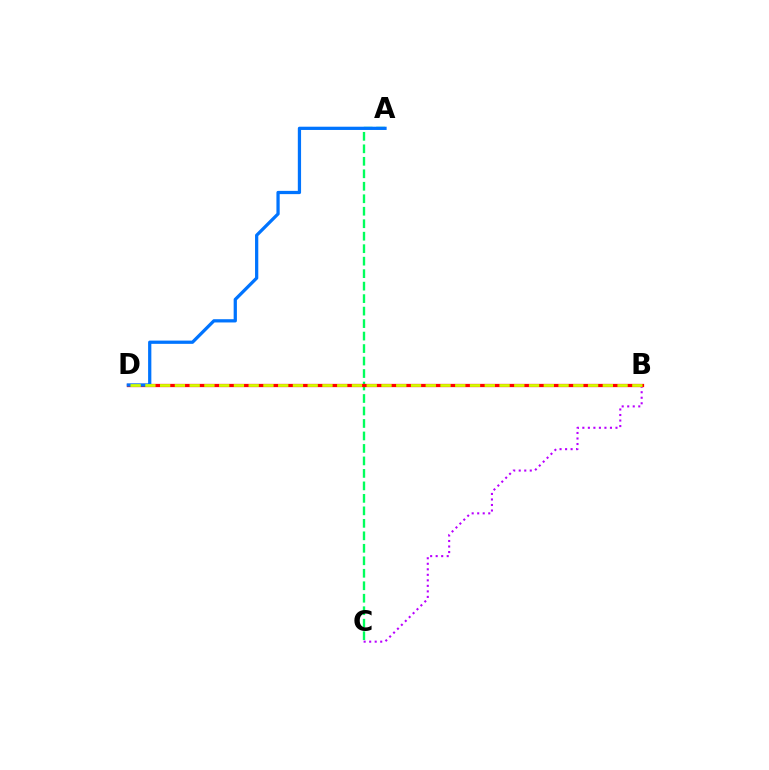{('B', 'C'): [{'color': '#b900ff', 'line_style': 'dotted', 'thickness': 1.5}], ('A', 'C'): [{'color': '#00ff5c', 'line_style': 'dashed', 'thickness': 1.7}], ('B', 'D'): [{'color': '#ff0000', 'line_style': 'solid', 'thickness': 2.35}, {'color': '#d1ff00', 'line_style': 'dashed', 'thickness': 2.0}], ('A', 'D'): [{'color': '#0074ff', 'line_style': 'solid', 'thickness': 2.34}]}